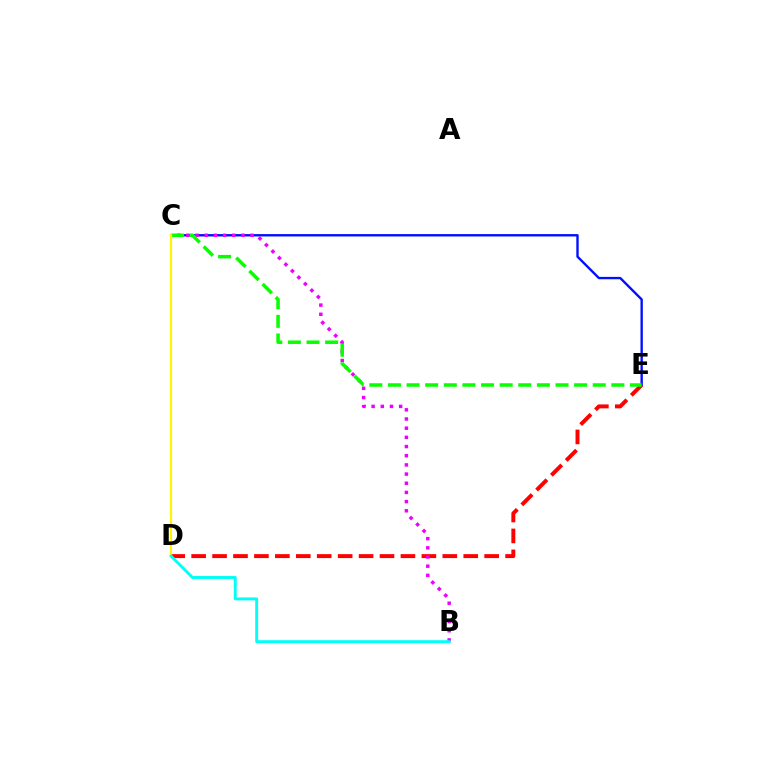{('C', 'E'): [{'color': '#0010ff', 'line_style': 'solid', 'thickness': 1.71}, {'color': '#08ff00', 'line_style': 'dashed', 'thickness': 2.53}], ('D', 'E'): [{'color': '#ff0000', 'line_style': 'dashed', 'thickness': 2.84}], ('B', 'C'): [{'color': '#ee00ff', 'line_style': 'dotted', 'thickness': 2.49}], ('C', 'D'): [{'color': '#fcf500', 'line_style': 'solid', 'thickness': 1.56}], ('B', 'D'): [{'color': '#00fff6', 'line_style': 'solid', 'thickness': 2.1}]}